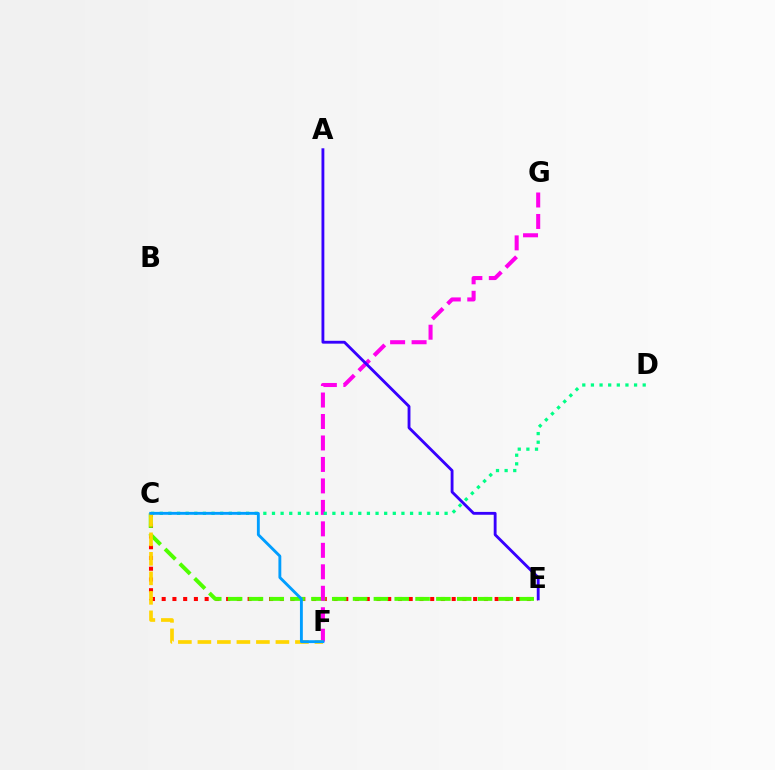{('C', 'E'): [{'color': '#ff0000', 'line_style': 'dotted', 'thickness': 2.92}, {'color': '#4fff00', 'line_style': 'dashed', 'thickness': 2.83}], ('F', 'G'): [{'color': '#ff00ed', 'line_style': 'dashed', 'thickness': 2.92}], ('A', 'E'): [{'color': '#3700ff', 'line_style': 'solid', 'thickness': 2.05}], ('C', 'D'): [{'color': '#00ff86', 'line_style': 'dotted', 'thickness': 2.34}], ('C', 'F'): [{'color': '#ffd500', 'line_style': 'dashed', 'thickness': 2.65}, {'color': '#009eff', 'line_style': 'solid', 'thickness': 2.07}]}